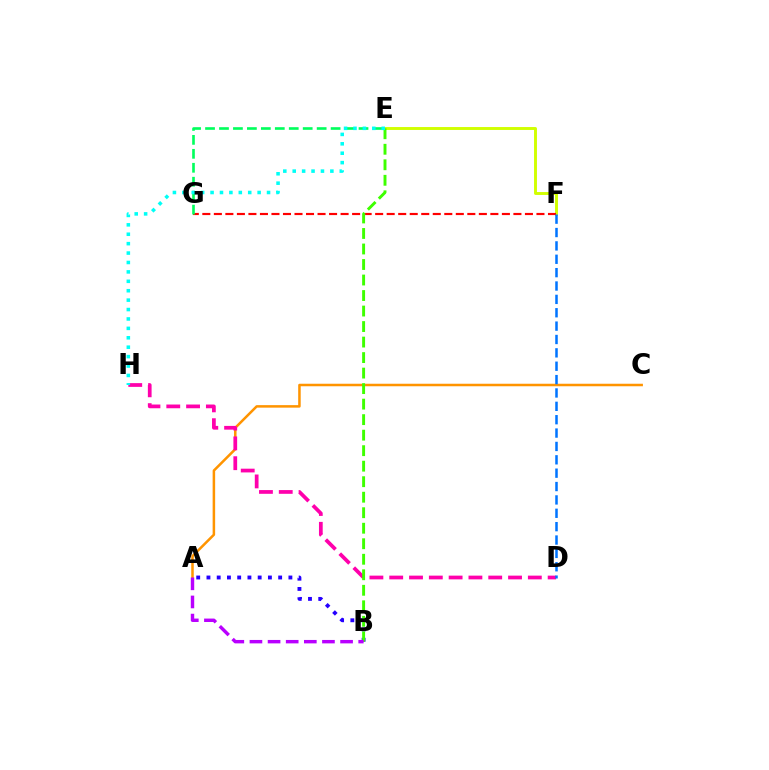{('A', 'C'): [{'color': '#ff9400', 'line_style': 'solid', 'thickness': 1.81}], ('E', 'F'): [{'color': '#d1ff00', 'line_style': 'solid', 'thickness': 2.1}], ('F', 'G'): [{'color': '#ff0000', 'line_style': 'dashed', 'thickness': 1.57}], ('D', 'H'): [{'color': '#ff00ac', 'line_style': 'dashed', 'thickness': 2.69}], ('E', 'G'): [{'color': '#00ff5c', 'line_style': 'dashed', 'thickness': 1.9}], ('D', 'F'): [{'color': '#0074ff', 'line_style': 'dashed', 'thickness': 1.82}], ('A', 'B'): [{'color': '#2500ff', 'line_style': 'dotted', 'thickness': 2.78}, {'color': '#b900ff', 'line_style': 'dashed', 'thickness': 2.46}], ('B', 'E'): [{'color': '#3dff00', 'line_style': 'dashed', 'thickness': 2.11}], ('E', 'H'): [{'color': '#00fff6', 'line_style': 'dotted', 'thickness': 2.56}]}